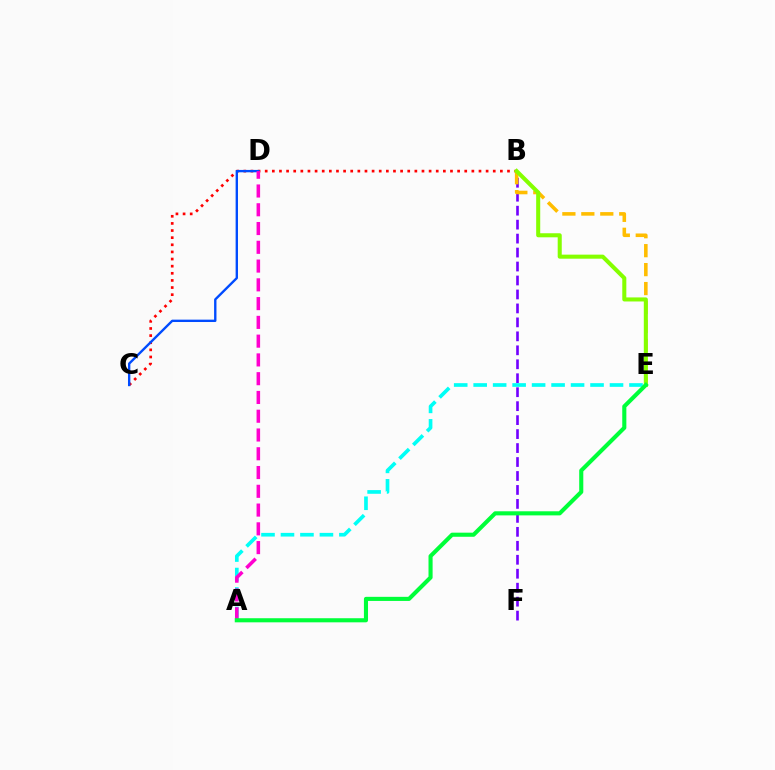{('B', 'C'): [{'color': '#ff0000', 'line_style': 'dotted', 'thickness': 1.94}], ('B', 'F'): [{'color': '#7200ff', 'line_style': 'dashed', 'thickness': 1.9}], ('A', 'E'): [{'color': '#00fff6', 'line_style': 'dashed', 'thickness': 2.65}, {'color': '#00ff39', 'line_style': 'solid', 'thickness': 2.95}], ('B', 'E'): [{'color': '#ffbd00', 'line_style': 'dashed', 'thickness': 2.57}, {'color': '#84ff00', 'line_style': 'solid', 'thickness': 2.92}], ('C', 'D'): [{'color': '#004bff', 'line_style': 'solid', 'thickness': 1.7}], ('A', 'D'): [{'color': '#ff00cf', 'line_style': 'dashed', 'thickness': 2.55}]}